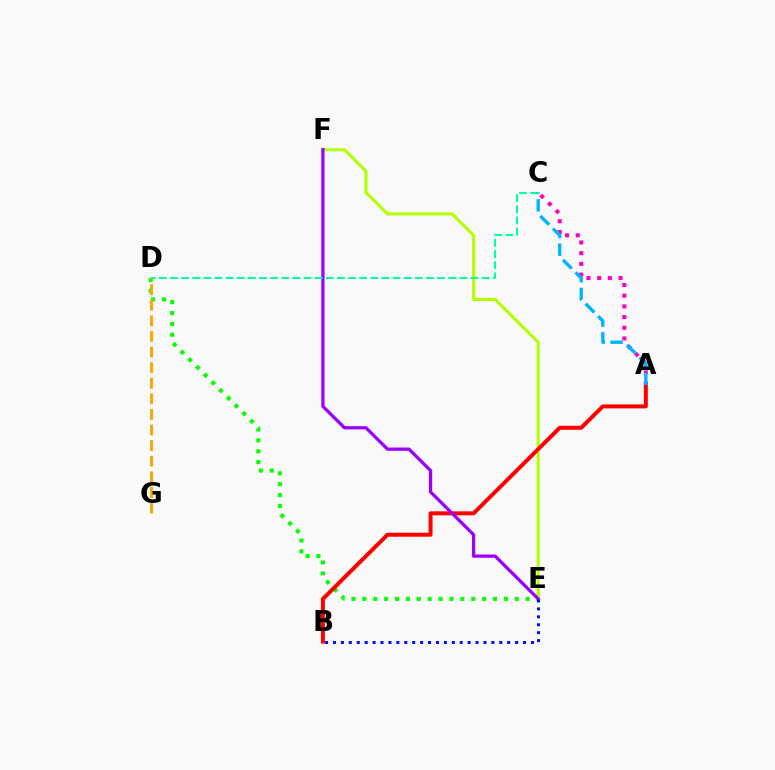{('E', 'F'): [{'color': '#b3ff00', 'line_style': 'solid', 'thickness': 2.22}, {'color': '#9b00ff', 'line_style': 'solid', 'thickness': 2.34}], ('D', 'E'): [{'color': '#08ff00', 'line_style': 'dotted', 'thickness': 2.96}], ('A', 'B'): [{'color': '#ff0000', 'line_style': 'solid', 'thickness': 2.87}], ('D', 'G'): [{'color': '#ffa500', 'line_style': 'dashed', 'thickness': 2.12}], ('A', 'C'): [{'color': '#ff00bd', 'line_style': 'dotted', 'thickness': 2.91}, {'color': '#00b5ff', 'line_style': 'dashed', 'thickness': 2.41}], ('C', 'D'): [{'color': '#00ff9d', 'line_style': 'dashed', 'thickness': 1.51}], ('B', 'E'): [{'color': '#0010ff', 'line_style': 'dotted', 'thickness': 2.15}]}